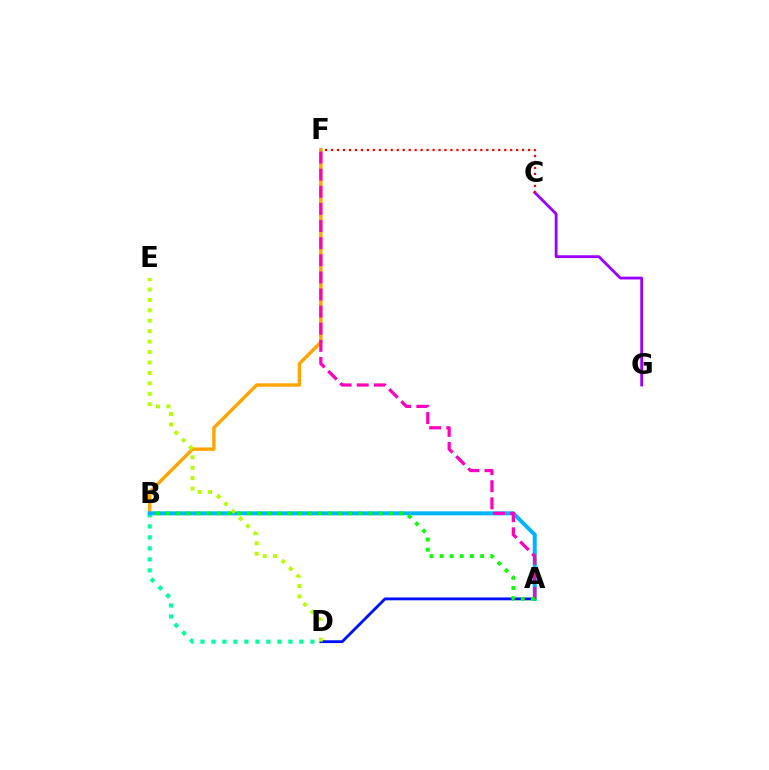{('C', 'G'): [{'color': '#9b00ff', 'line_style': 'solid', 'thickness': 2.03}], ('B', 'D'): [{'color': '#00ff9d', 'line_style': 'dotted', 'thickness': 2.99}], ('B', 'F'): [{'color': '#ffa500', 'line_style': 'solid', 'thickness': 2.46}], ('A', 'D'): [{'color': '#0010ff', 'line_style': 'solid', 'thickness': 2.04}], ('C', 'F'): [{'color': '#ff0000', 'line_style': 'dotted', 'thickness': 1.62}], ('A', 'B'): [{'color': '#00b5ff', 'line_style': 'solid', 'thickness': 2.87}, {'color': '#08ff00', 'line_style': 'dotted', 'thickness': 2.75}], ('A', 'F'): [{'color': '#ff00bd', 'line_style': 'dashed', 'thickness': 2.33}], ('D', 'E'): [{'color': '#b3ff00', 'line_style': 'dotted', 'thickness': 2.83}]}